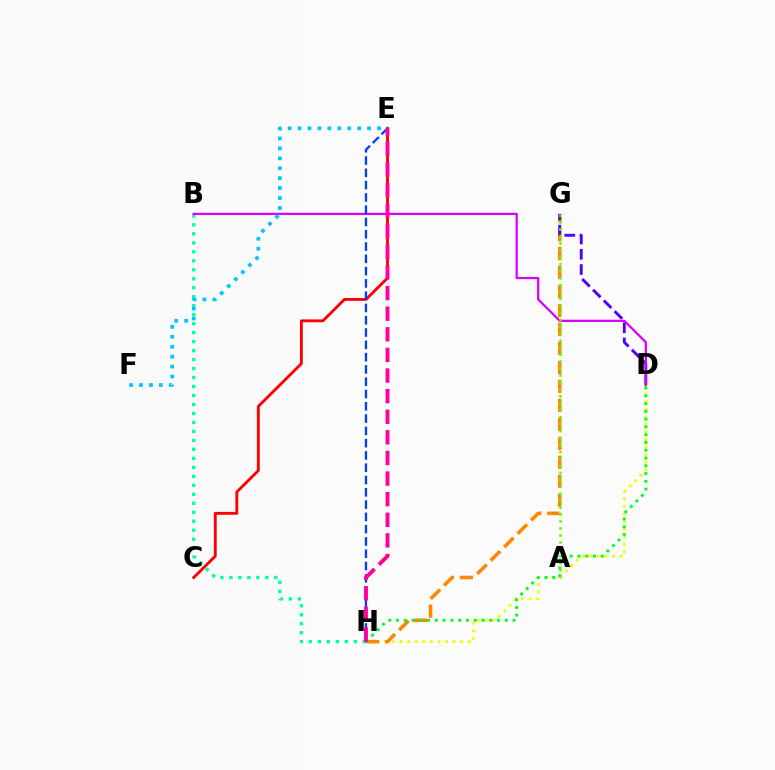{('D', 'H'): [{'color': '#eeff00', 'line_style': 'dotted', 'thickness': 2.06}, {'color': '#00ff27', 'line_style': 'dotted', 'thickness': 2.11}], ('G', 'H'): [{'color': '#ff8800', 'line_style': 'dashed', 'thickness': 2.58}], ('D', 'G'): [{'color': '#4f00ff', 'line_style': 'dashed', 'thickness': 2.07}], ('B', 'H'): [{'color': '#00ffaf', 'line_style': 'dotted', 'thickness': 2.44}], ('B', 'D'): [{'color': '#d600ff', 'line_style': 'solid', 'thickness': 1.62}], ('C', 'E'): [{'color': '#ff0000', 'line_style': 'solid', 'thickness': 2.05}], ('E', 'F'): [{'color': '#00c7ff', 'line_style': 'dotted', 'thickness': 2.7}], ('A', 'G'): [{'color': '#66ff00', 'line_style': 'dotted', 'thickness': 1.89}], ('E', 'H'): [{'color': '#003fff', 'line_style': 'dashed', 'thickness': 1.67}, {'color': '#ff00a0', 'line_style': 'dashed', 'thickness': 2.8}]}